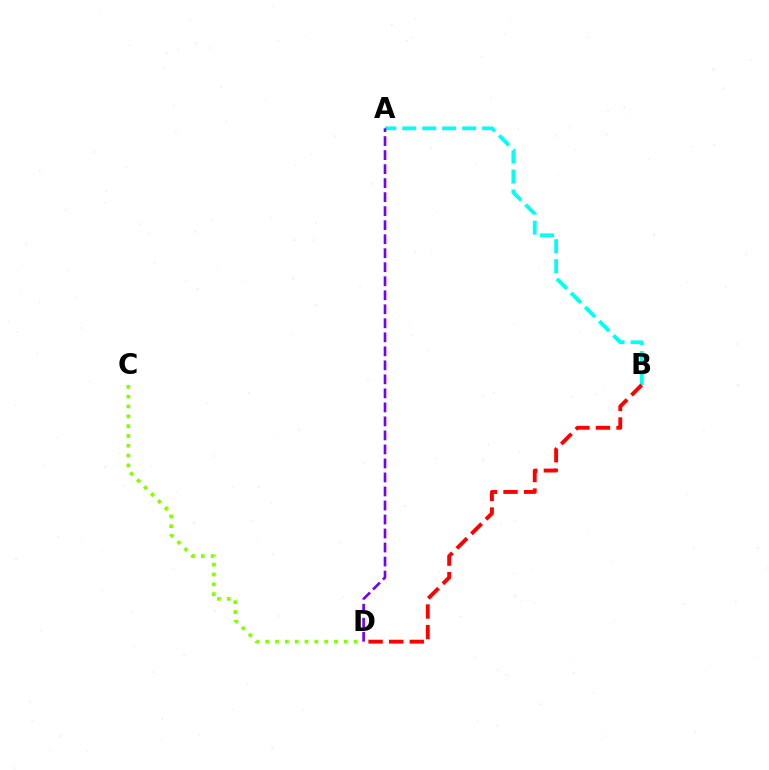{('A', 'B'): [{'color': '#00fff6', 'line_style': 'dashed', 'thickness': 2.71}], ('B', 'D'): [{'color': '#ff0000', 'line_style': 'dashed', 'thickness': 2.8}], ('C', 'D'): [{'color': '#84ff00', 'line_style': 'dotted', 'thickness': 2.67}], ('A', 'D'): [{'color': '#7200ff', 'line_style': 'dashed', 'thickness': 1.9}]}